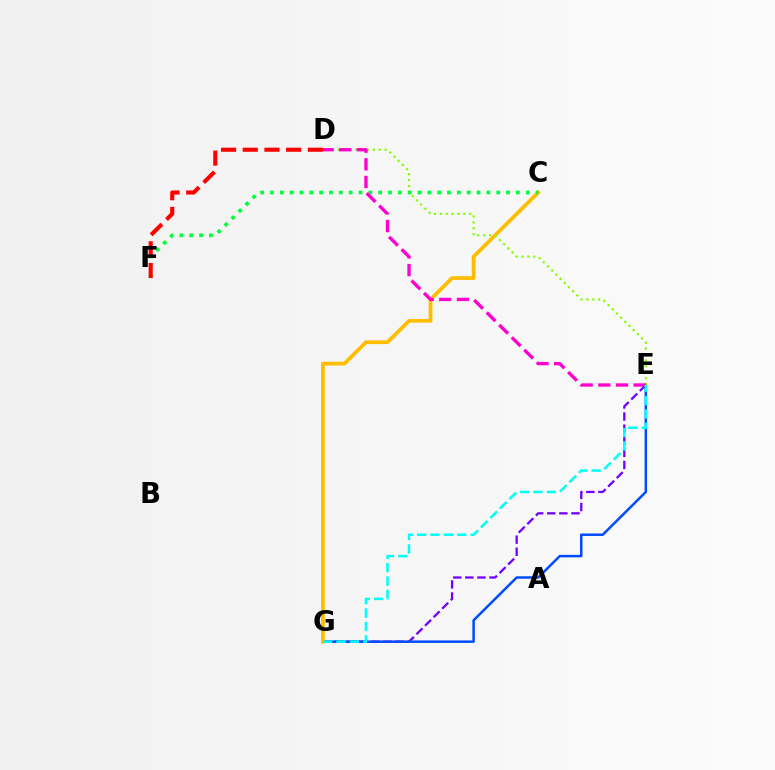{('E', 'G'): [{'color': '#7200ff', 'line_style': 'dashed', 'thickness': 1.64}, {'color': '#004bff', 'line_style': 'solid', 'thickness': 1.8}, {'color': '#00fff6', 'line_style': 'dashed', 'thickness': 1.82}], ('C', 'G'): [{'color': '#ffbd00', 'line_style': 'solid', 'thickness': 2.7}], ('D', 'E'): [{'color': '#84ff00', 'line_style': 'dotted', 'thickness': 1.6}, {'color': '#ff00cf', 'line_style': 'dashed', 'thickness': 2.4}], ('C', 'F'): [{'color': '#00ff39', 'line_style': 'dotted', 'thickness': 2.67}], ('D', 'F'): [{'color': '#ff0000', 'line_style': 'dashed', 'thickness': 2.95}]}